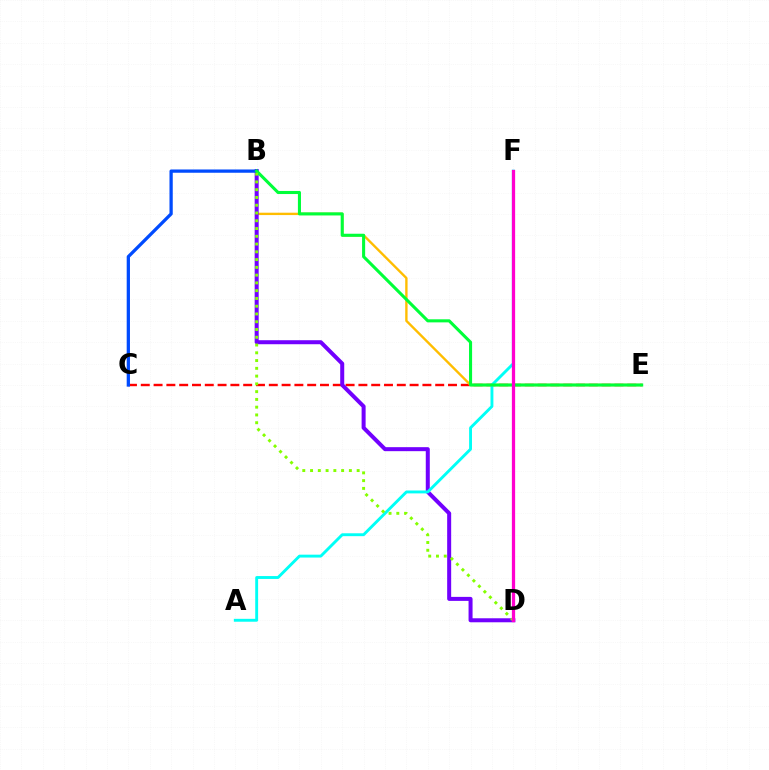{('C', 'E'): [{'color': '#ff0000', 'line_style': 'dashed', 'thickness': 1.74}], ('B', 'E'): [{'color': '#ffbd00', 'line_style': 'solid', 'thickness': 1.71}, {'color': '#00ff39', 'line_style': 'solid', 'thickness': 2.22}], ('B', 'D'): [{'color': '#7200ff', 'line_style': 'solid', 'thickness': 2.88}, {'color': '#84ff00', 'line_style': 'dotted', 'thickness': 2.11}], ('A', 'F'): [{'color': '#00fff6', 'line_style': 'solid', 'thickness': 2.08}], ('B', 'C'): [{'color': '#004bff', 'line_style': 'solid', 'thickness': 2.35}], ('D', 'F'): [{'color': '#ff00cf', 'line_style': 'solid', 'thickness': 2.35}]}